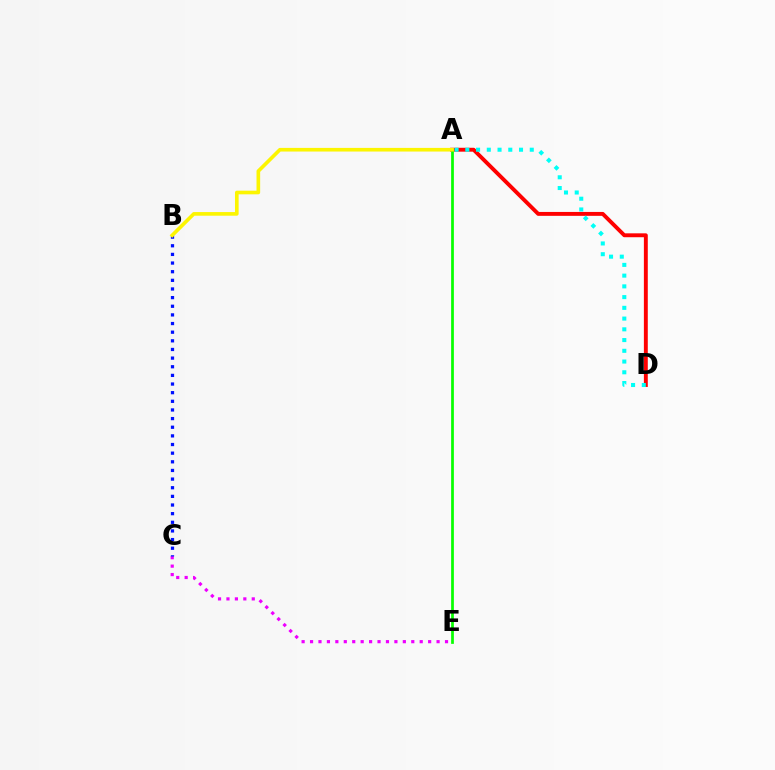{('C', 'E'): [{'color': '#ee00ff', 'line_style': 'dotted', 'thickness': 2.29}], ('A', 'D'): [{'color': '#ff0000', 'line_style': 'solid', 'thickness': 2.81}, {'color': '#00fff6', 'line_style': 'dotted', 'thickness': 2.92}], ('B', 'C'): [{'color': '#0010ff', 'line_style': 'dotted', 'thickness': 2.35}], ('A', 'E'): [{'color': '#08ff00', 'line_style': 'solid', 'thickness': 1.97}], ('A', 'B'): [{'color': '#fcf500', 'line_style': 'solid', 'thickness': 2.62}]}